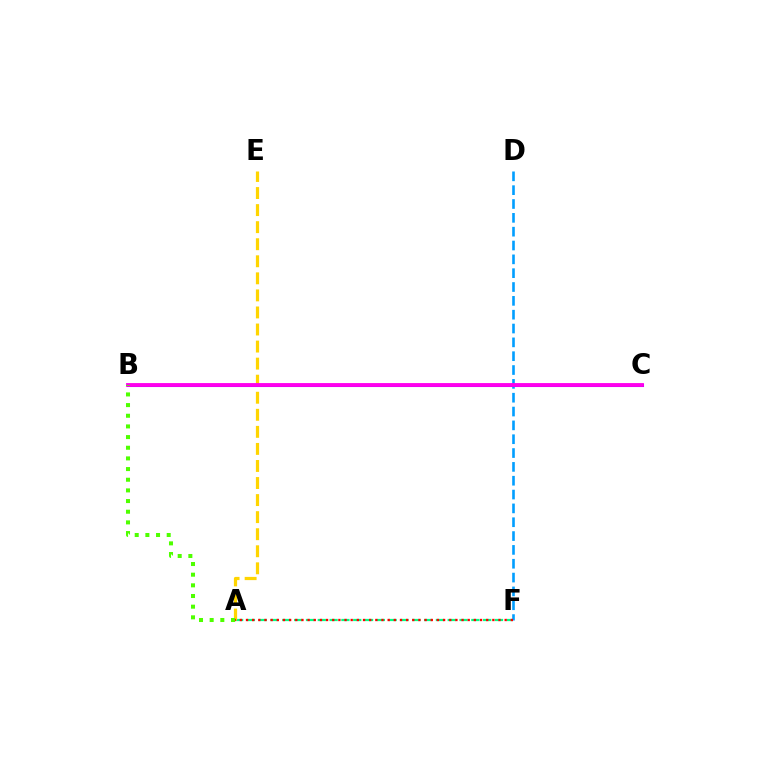{('D', 'F'): [{'color': '#009eff', 'line_style': 'dashed', 'thickness': 1.88}], ('A', 'F'): [{'color': '#00ff86', 'line_style': 'dashed', 'thickness': 1.6}, {'color': '#ff0000', 'line_style': 'dotted', 'thickness': 1.67}], ('A', 'E'): [{'color': '#ffd500', 'line_style': 'dashed', 'thickness': 2.32}], ('B', 'C'): [{'color': '#3700ff', 'line_style': 'solid', 'thickness': 2.2}, {'color': '#ff00ed', 'line_style': 'solid', 'thickness': 2.77}], ('A', 'B'): [{'color': '#4fff00', 'line_style': 'dotted', 'thickness': 2.9}]}